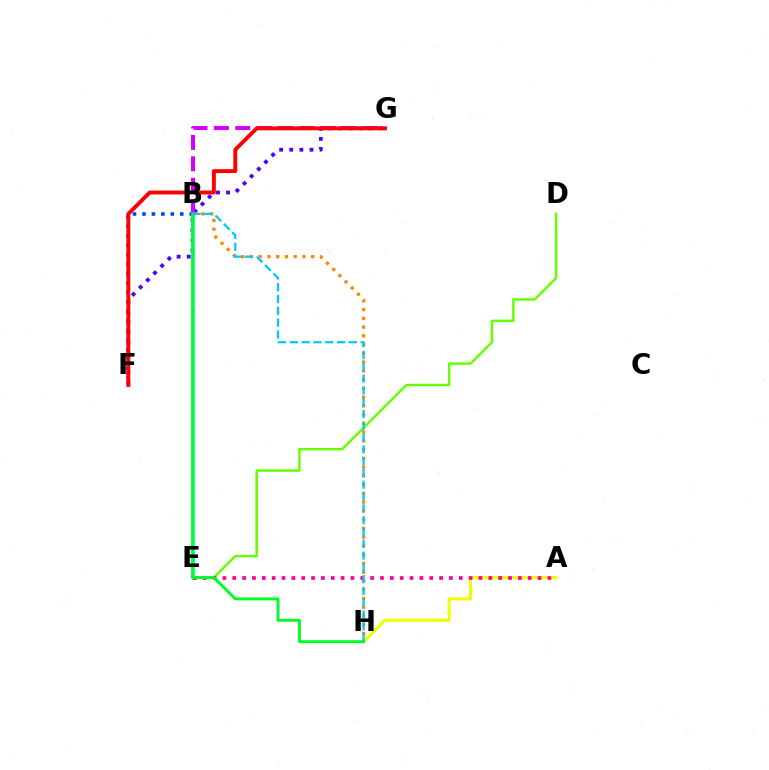{('F', 'G'): [{'color': '#4f00ff', 'line_style': 'dotted', 'thickness': 2.75}, {'color': '#ff0000', 'line_style': 'solid', 'thickness': 2.82}], ('B', 'G'): [{'color': '#d600ff', 'line_style': 'dashed', 'thickness': 2.9}], ('A', 'H'): [{'color': '#eeff00', 'line_style': 'solid', 'thickness': 2.26}], ('B', 'E'): [{'color': '#00ffaf', 'line_style': 'solid', 'thickness': 2.07}], ('D', 'E'): [{'color': '#66ff00', 'line_style': 'solid', 'thickness': 1.76}], ('B', 'F'): [{'color': '#003fff', 'line_style': 'dotted', 'thickness': 2.57}], ('A', 'E'): [{'color': '#ff00a0', 'line_style': 'dotted', 'thickness': 2.68}], ('B', 'H'): [{'color': '#ff8800', 'line_style': 'dotted', 'thickness': 2.38}, {'color': '#00ff27', 'line_style': 'solid', 'thickness': 2.1}, {'color': '#00c7ff', 'line_style': 'dashed', 'thickness': 1.6}]}